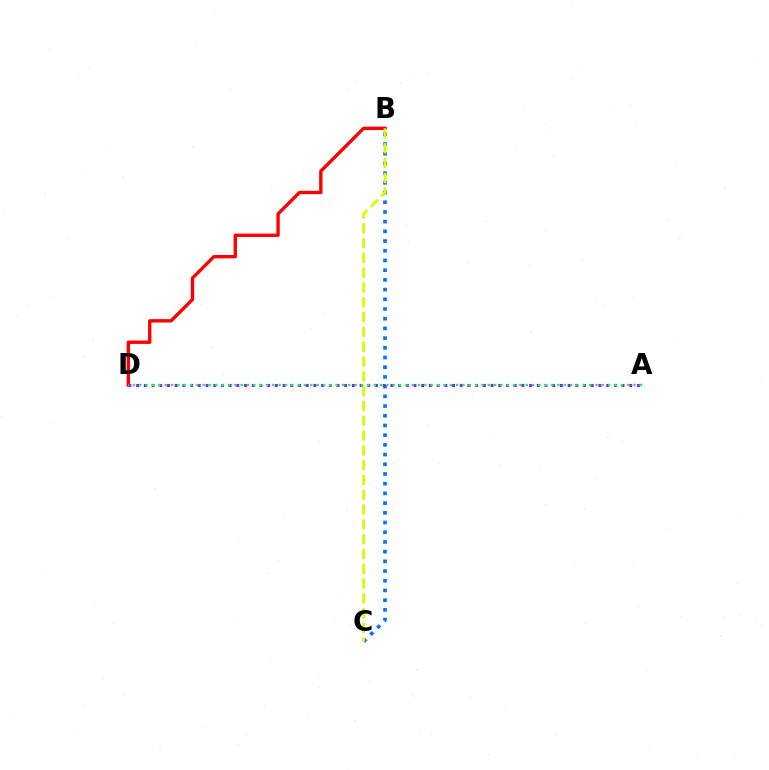{('B', 'C'): [{'color': '#0074ff', 'line_style': 'dotted', 'thickness': 2.64}, {'color': '#d1ff00', 'line_style': 'dashed', 'thickness': 2.01}], ('B', 'D'): [{'color': '#ff0000', 'line_style': 'solid', 'thickness': 2.42}], ('A', 'D'): [{'color': '#b900ff', 'line_style': 'dotted', 'thickness': 2.09}, {'color': '#00ff5c', 'line_style': 'dotted', 'thickness': 1.72}]}